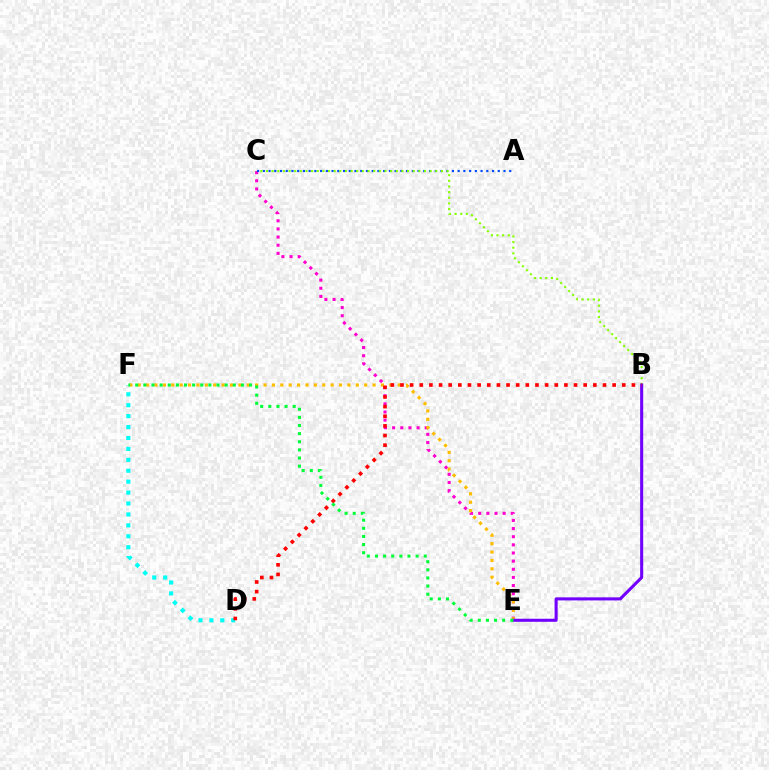{('D', 'F'): [{'color': '#00fff6', 'line_style': 'dotted', 'thickness': 2.97}], ('C', 'E'): [{'color': '#ff00cf', 'line_style': 'dotted', 'thickness': 2.21}], ('A', 'C'): [{'color': '#004bff', 'line_style': 'dotted', 'thickness': 1.56}], ('E', 'F'): [{'color': '#ffbd00', 'line_style': 'dotted', 'thickness': 2.28}, {'color': '#00ff39', 'line_style': 'dotted', 'thickness': 2.21}], ('B', 'C'): [{'color': '#84ff00', 'line_style': 'dotted', 'thickness': 1.53}], ('B', 'E'): [{'color': '#7200ff', 'line_style': 'solid', 'thickness': 2.21}], ('B', 'D'): [{'color': '#ff0000', 'line_style': 'dotted', 'thickness': 2.62}]}